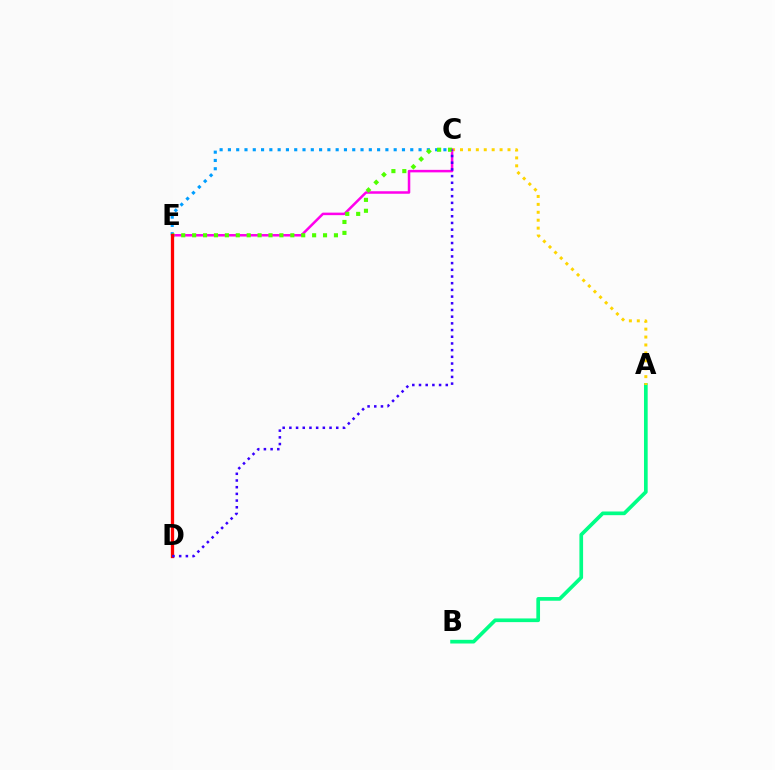{('A', 'B'): [{'color': '#00ff86', 'line_style': 'solid', 'thickness': 2.65}], ('A', 'C'): [{'color': '#ffd500', 'line_style': 'dotted', 'thickness': 2.15}], ('C', 'E'): [{'color': '#009eff', 'line_style': 'dotted', 'thickness': 2.25}, {'color': '#ff00ed', 'line_style': 'solid', 'thickness': 1.81}, {'color': '#4fff00', 'line_style': 'dotted', 'thickness': 2.96}], ('D', 'E'): [{'color': '#ff0000', 'line_style': 'solid', 'thickness': 2.36}], ('C', 'D'): [{'color': '#3700ff', 'line_style': 'dotted', 'thickness': 1.82}]}